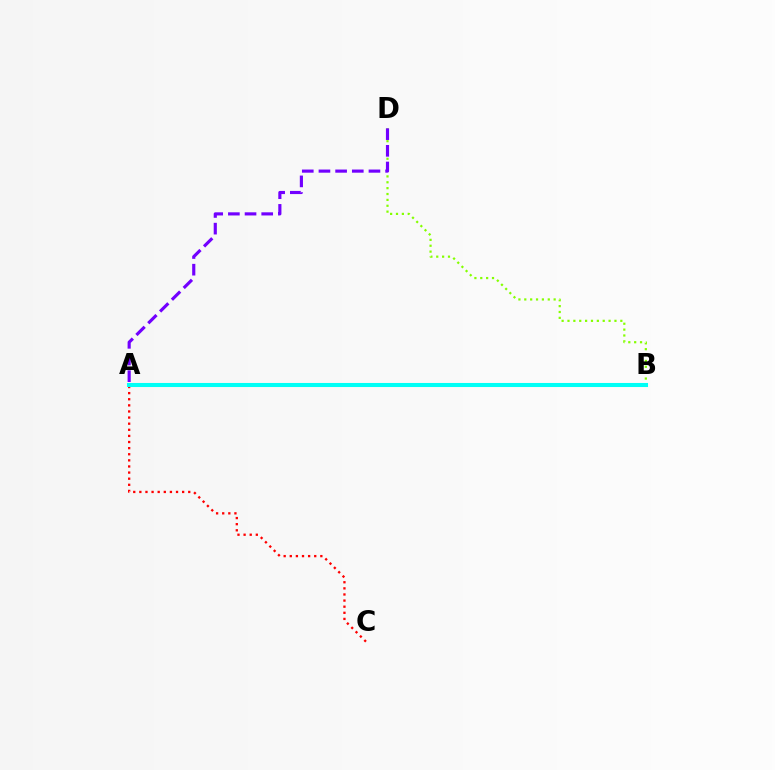{('B', 'D'): [{'color': '#84ff00', 'line_style': 'dotted', 'thickness': 1.6}], ('A', 'C'): [{'color': '#ff0000', 'line_style': 'dotted', 'thickness': 1.66}], ('A', 'D'): [{'color': '#7200ff', 'line_style': 'dashed', 'thickness': 2.26}], ('A', 'B'): [{'color': '#00fff6', 'line_style': 'solid', 'thickness': 2.92}]}